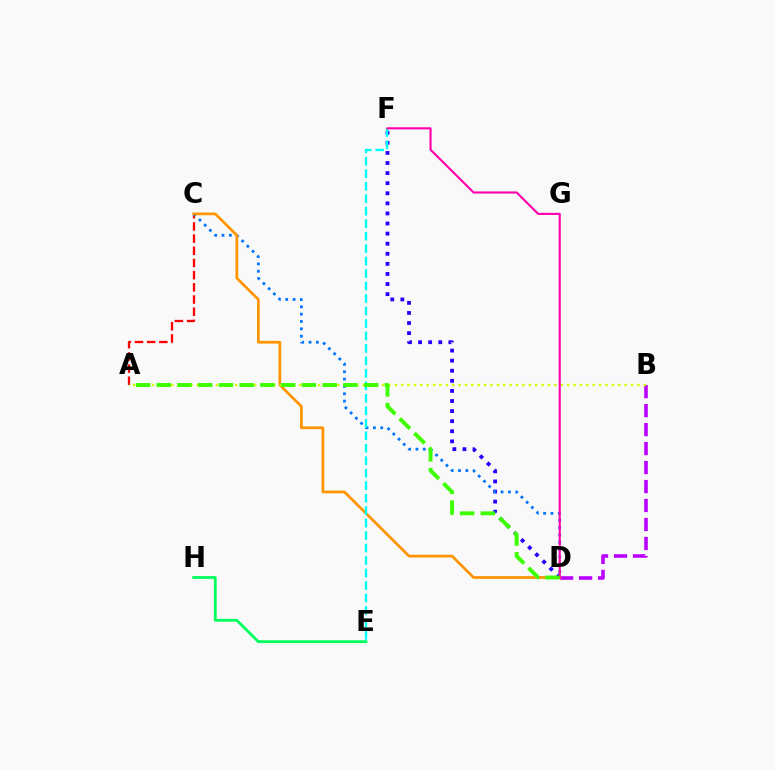{('A', 'C'): [{'color': '#ff0000', 'line_style': 'dashed', 'thickness': 1.66}], ('D', 'F'): [{'color': '#2500ff', 'line_style': 'dotted', 'thickness': 2.74}, {'color': '#ff00ac', 'line_style': 'solid', 'thickness': 1.53}], ('C', 'D'): [{'color': '#0074ff', 'line_style': 'dotted', 'thickness': 1.99}, {'color': '#ff9400', 'line_style': 'solid', 'thickness': 1.95}], ('B', 'D'): [{'color': '#b900ff', 'line_style': 'dashed', 'thickness': 2.58}], ('E', 'H'): [{'color': '#00ff5c', 'line_style': 'solid', 'thickness': 2.03}], ('E', 'F'): [{'color': '#00fff6', 'line_style': 'dashed', 'thickness': 1.7}], ('A', 'B'): [{'color': '#d1ff00', 'line_style': 'dotted', 'thickness': 1.73}], ('A', 'D'): [{'color': '#3dff00', 'line_style': 'dashed', 'thickness': 2.82}]}